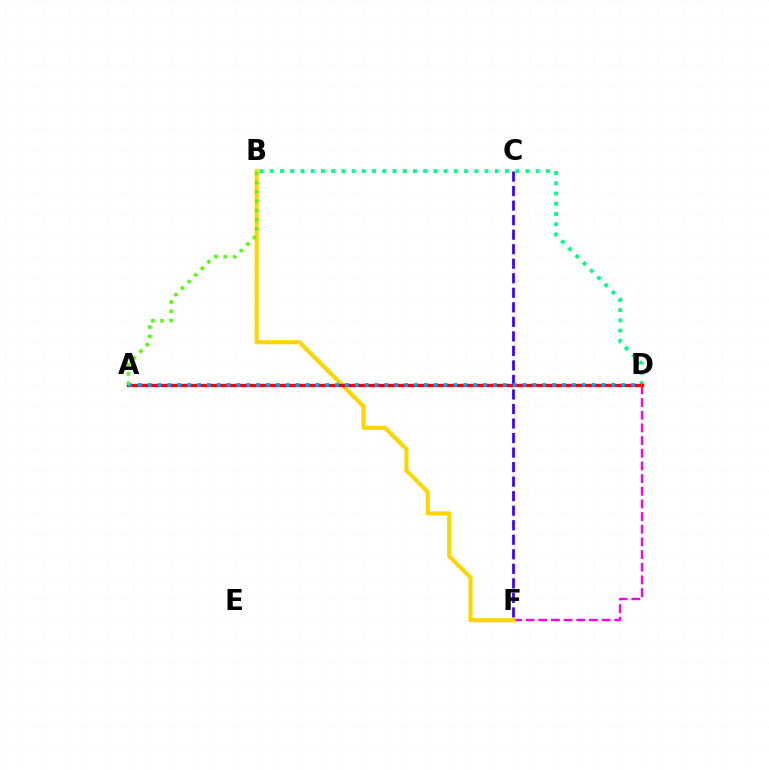{('B', 'D'): [{'color': '#00ff86', 'line_style': 'dotted', 'thickness': 2.78}], ('D', 'F'): [{'color': '#ff00ed', 'line_style': 'dashed', 'thickness': 1.72}], ('B', 'F'): [{'color': '#ffd500', 'line_style': 'solid', 'thickness': 2.97}], ('A', 'D'): [{'color': '#ff0000', 'line_style': 'solid', 'thickness': 2.41}, {'color': '#009eff', 'line_style': 'dotted', 'thickness': 2.68}], ('C', 'F'): [{'color': '#3700ff', 'line_style': 'dashed', 'thickness': 1.97}], ('A', 'B'): [{'color': '#4fff00', 'line_style': 'dotted', 'thickness': 2.52}]}